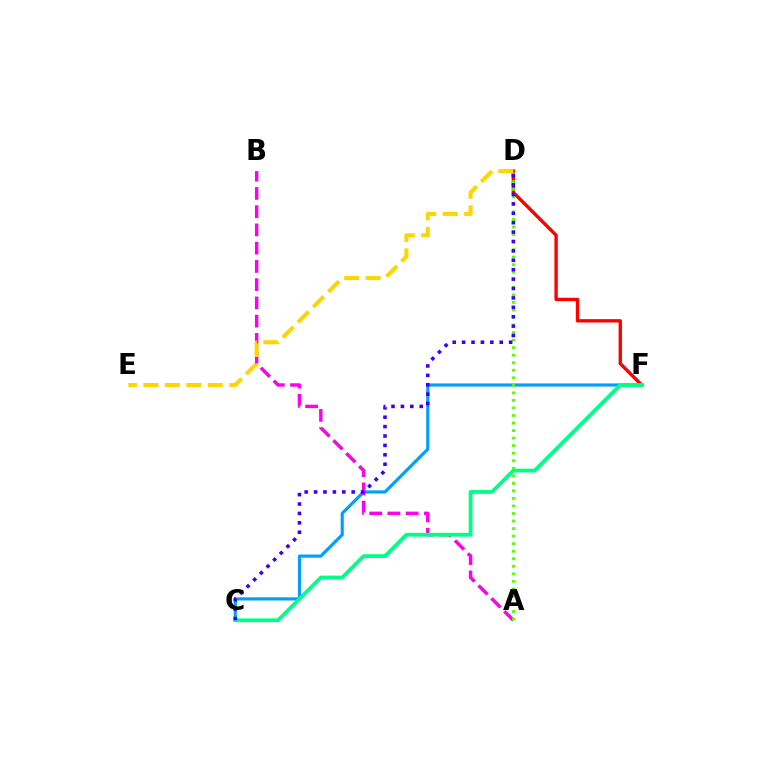{('C', 'F'): [{'color': '#009eff', 'line_style': 'solid', 'thickness': 2.27}, {'color': '#00ff86', 'line_style': 'solid', 'thickness': 2.73}], ('A', 'B'): [{'color': '#ff00ed', 'line_style': 'dashed', 'thickness': 2.48}], ('D', 'F'): [{'color': '#ff0000', 'line_style': 'solid', 'thickness': 2.42}], ('A', 'D'): [{'color': '#4fff00', 'line_style': 'dotted', 'thickness': 2.05}], ('D', 'E'): [{'color': '#ffd500', 'line_style': 'dashed', 'thickness': 2.92}], ('C', 'D'): [{'color': '#3700ff', 'line_style': 'dotted', 'thickness': 2.55}]}